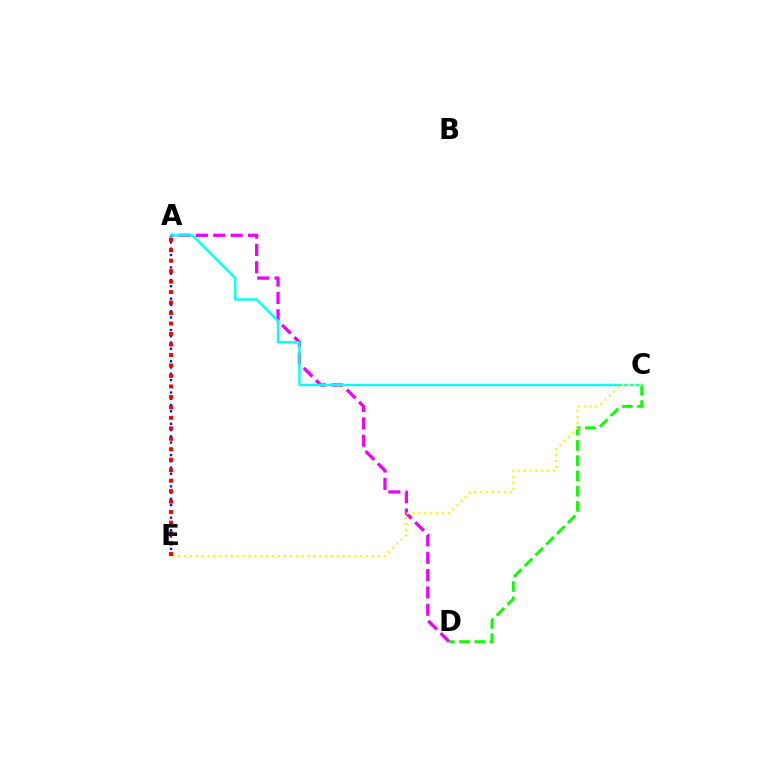{('A', 'E'): [{'color': '#0010ff', 'line_style': 'dotted', 'thickness': 1.7}, {'color': '#ff0000', 'line_style': 'dotted', 'thickness': 2.85}], ('A', 'D'): [{'color': '#ee00ff', 'line_style': 'dashed', 'thickness': 2.36}], ('C', 'D'): [{'color': '#08ff00', 'line_style': 'dashed', 'thickness': 2.07}], ('A', 'C'): [{'color': '#00fff6', 'line_style': 'solid', 'thickness': 1.7}], ('C', 'E'): [{'color': '#fcf500', 'line_style': 'dotted', 'thickness': 1.6}]}